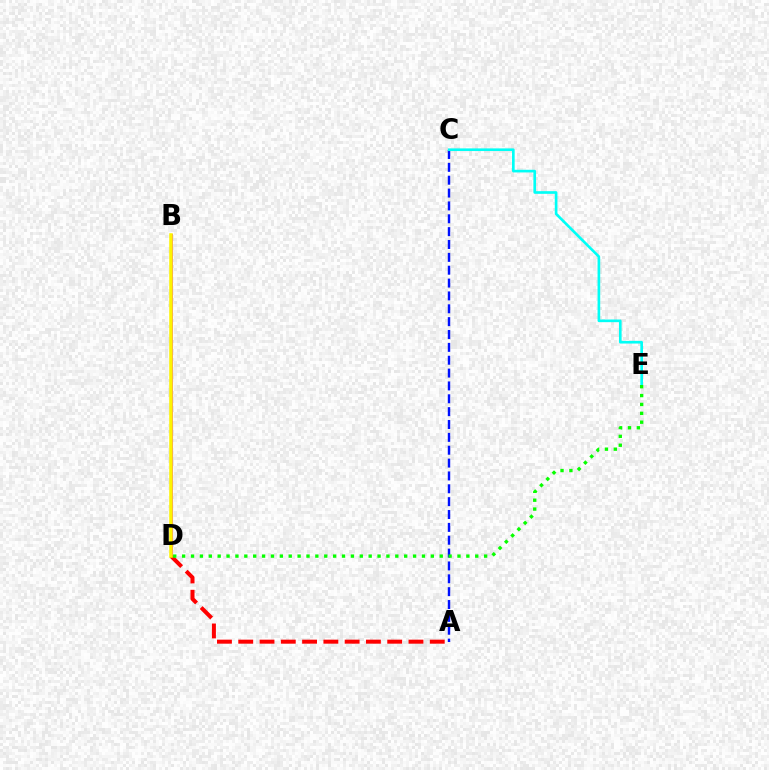{('B', 'D'): [{'color': '#ee00ff', 'line_style': 'solid', 'thickness': 2.18}, {'color': '#fcf500', 'line_style': 'solid', 'thickness': 2.54}], ('A', 'C'): [{'color': '#0010ff', 'line_style': 'dashed', 'thickness': 1.75}], ('C', 'E'): [{'color': '#00fff6', 'line_style': 'solid', 'thickness': 1.91}], ('A', 'D'): [{'color': '#ff0000', 'line_style': 'dashed', 'thickness': 2.89}], ('D', 'E'): [{'color': '#08ff00', 'line_style': 'dotted', 'thickness': 2.41}]}